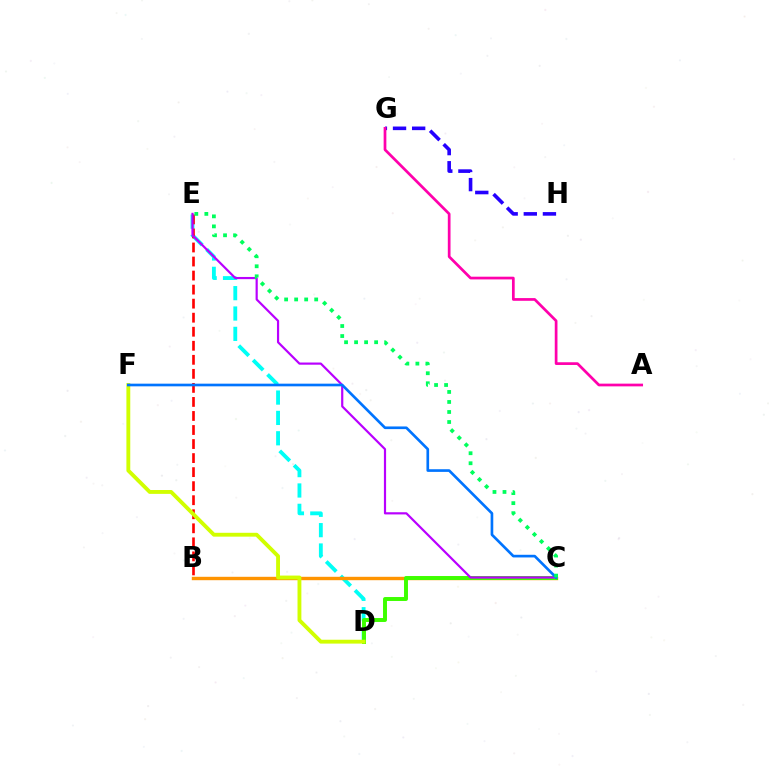{('D', 'E'): [{'color': '#00fff6', 'line_style': 'dashed', 'thickness': 2.77}], ('G', 'H'): [{'color': '#2500ff', 'line_style': 'dashed', 'thickness': 2.6}], ('B', 'E'): [{'color': '#ff0000', 'line_style': 'dashed', 'thickness': 1.91}], ('B', 'C'): [{'color': '#ff9400', 'line_style': 'solid', 'thickness': 2.45}], ('C', 'D'): [{'color': '#3dff00', 'line_style': 'solid', 'thickness': 2.84}], ('A', 'G'): [{'color': '#ff00ac', 'line_style': 'solid', 'thickness': 1.96}], ('D', 'F'): [{'color': '#d1ff00', 'line_style': 'solid', 'thickness': 2.78}], ('C', 'E'): [{'color': '#b900ff', 'line_style': 'solid', 'thickness': 1.57}, {'color': '#00ff5c', 'line_style': 'dotted', 'thickness': 2.72}], ('C', 'F'): [{'color': '#0074ff', 'line_style': 'solid', 'thickness': 1.92}]}